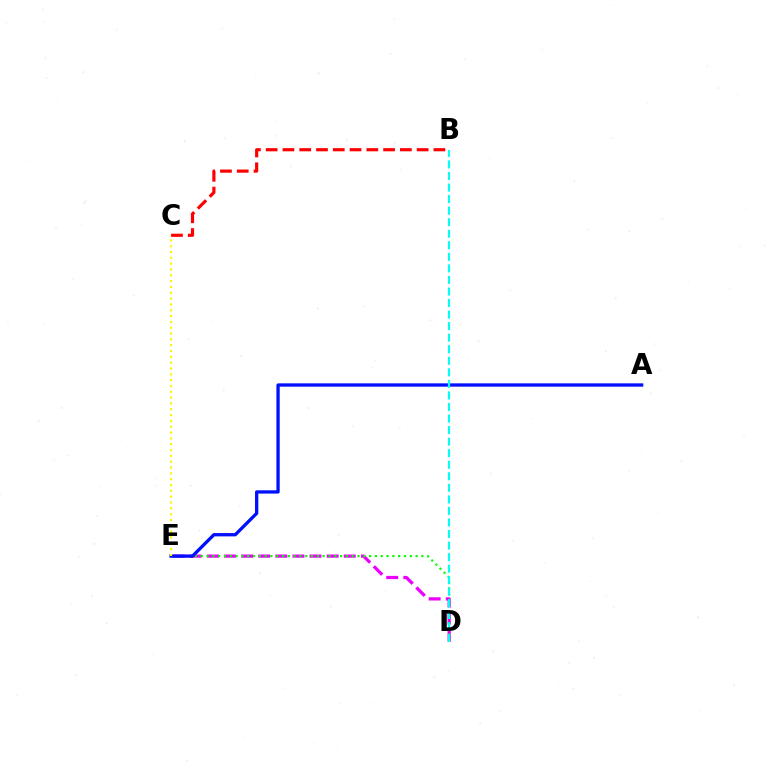{('D', 'E'): [{'color': '#ee00ff', 'line_style': 'dashed', 'thickness': 2.32}, {'color': '#08ff00', 'line_style': 'dotted', 'thickness': 1.58}], ('A', 'E'): [{'color': '#0010ff', 'line_style': 'solid', 'thickness': 2.37}], ('B', 'D'): [{'color': '#00fff6', 'line_style': 'dashed', 'thickness': 1.57}], ('C', 'E'): [{'color': '#fcf500', 'line_style': 'dotted', 'thickness': 1.58}], ('B', 'C'): [{'color': '#ff0000', 'line_style': 'dashed', 'thickness': 2.28}]}